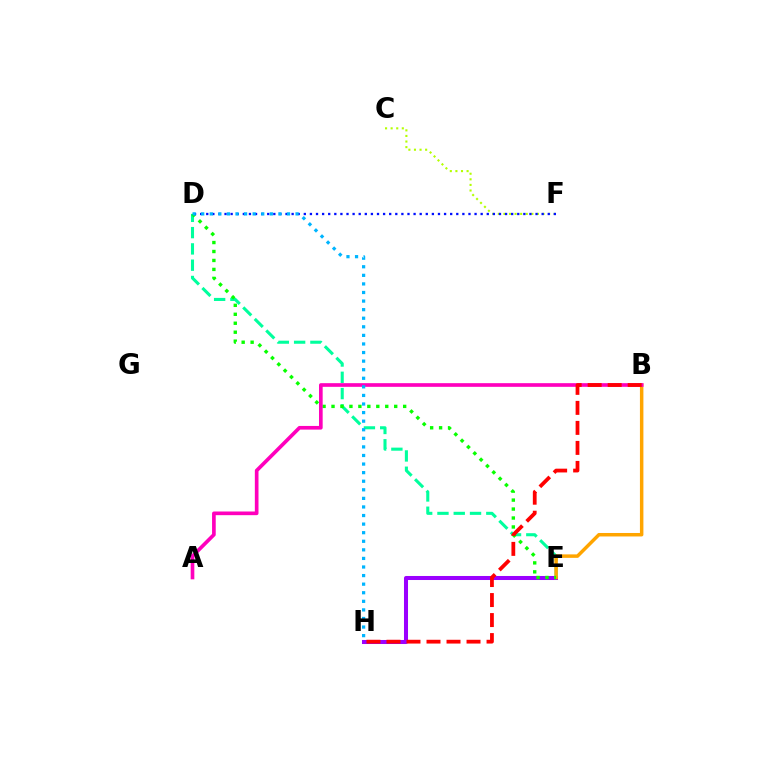{('E', 'H'): [{'color': '#9b00ff', 'line_style': 'solid', 'thickness': 2.9}], ('D', 'E'): [{'color': '#00ff9d', 'line_style': 'dashed', 'thickness': 2.21}, {'color': '#08ff00', 'line_style': 'dotted', 'thickness': 2.43}], ('C', 'F'): [{'color': '#b3ff00', 'line_style': 'dotted', 'thickness': 1.52}], ('B', 'E'): [{'color': '#ffa500', 'line_style': 'solid', 'thickness': 2.5}], ('D', 'F'): [{'color': '#0010ff', 'line_style': 'dotted', 'thickness': 1.66}], ('A', 'B'): [{'color': '#ff00bd', 'line_style': 'solid', 'thickness': 2.64}], ('B', 'H'): [{'color': '#ff0000', 'line_style': 'dashed', 'thickness': 2.72}], ('D', 'H'): [{'color': '#00b5ff', 'line_style': 'dotted', 'thickness': 2.33}]}